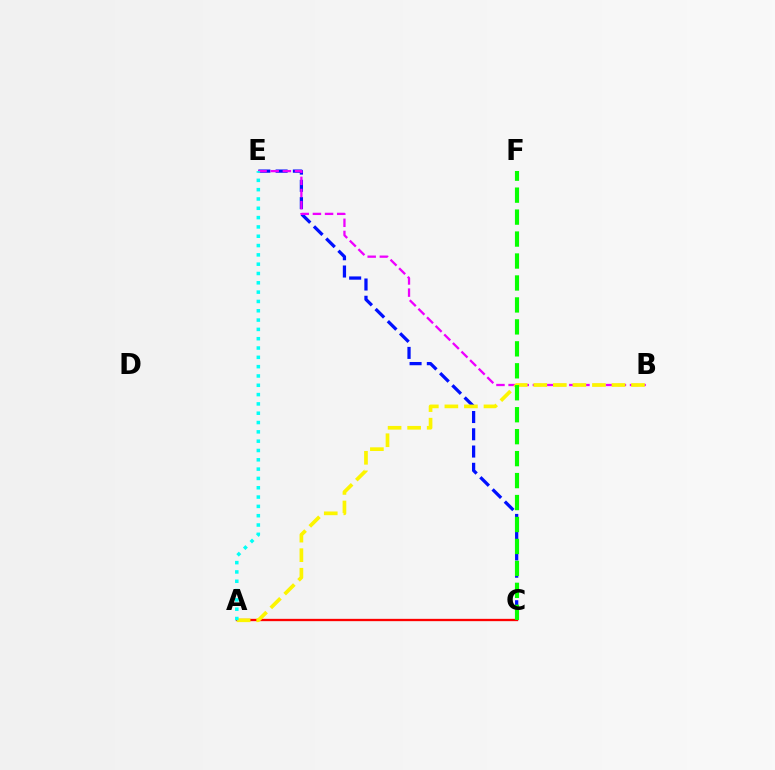{('C', 'E'): [{'color': '#0010ff', 'line_style': 'dashed', 'thickness': 2.34}], ('A', 'C'): [{'color': '#ff0000', 'line_style': 'solid', 'thickness': 1.66}], ('B', 'E'): [{'color': '#ee00ff', 'line_style': 'dashed', 'thickness': 1.65}], ('A', 'B'): [{'color': '#fcf500', 'line_style': 'dashed', 'thickness': 2.66}], ('A', 'E'): [{'color': '#00fff6', 'line_style': 'dotted', 'thickness': 2.53}], ('C', 'F'): [{'color': '#08ff00', 'line_style': 'dashed', 'thickness': 2.98}]}